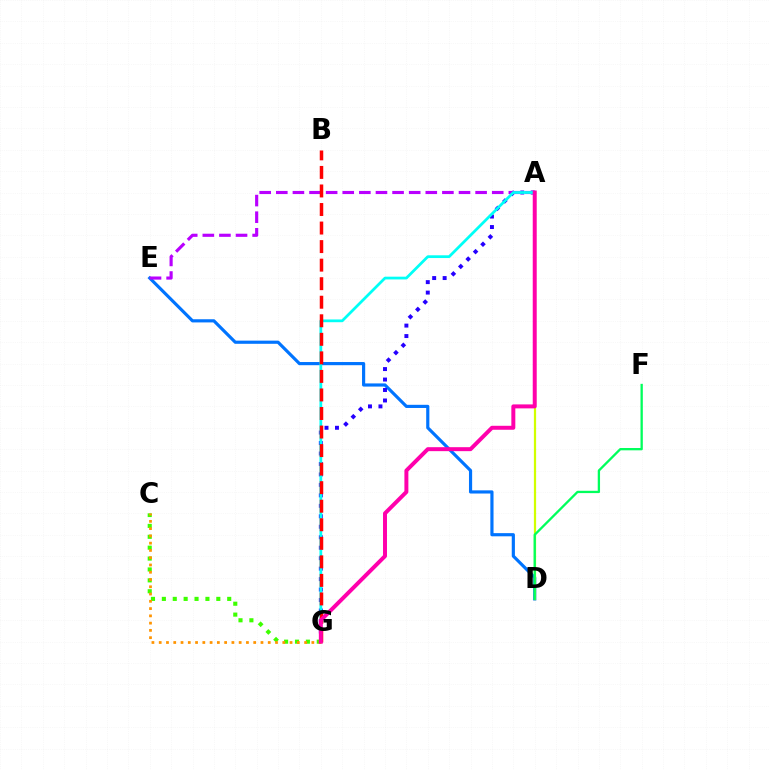{('D', 'E'): [{'color': '#0074ff', 'line_style': 'solid', 'thickness': 2.28}], ('A', 'G'): [{'color': '#2500ff', 'line_style': 'dotted', 'thickness': 2.84}, {'color': '#00fff6', 'line_style': 'solid', 'thickness': 1.98}, {'color': '#ff00ac', 'line_style': 'solid', 'thickness': 2.86}], ('A', 'E'): [{'color': '#b900ff', 'line_style': 'dashed', 'thickness': 2.26}], ('C', 'G'): [{'color': '#3dff00', 'line_style': 'dotted', 'thickness': 2.96}, {'color': '#ff9400', 'line_style': 'dotted', 'thickness': 1.98}], ('A', 'D'): [{'color': '#d1ff00', 'line_style': 'solid', 'thickness': 1.61}], ('B', 'G'): [{'color': '#ff0000', 'line_style': 'dashed', 'thickness': 2.52}], ('D', 'F'): [{'color': '#00ff5c', 'line_style': 'solid', 'thickness': 1.66}]}